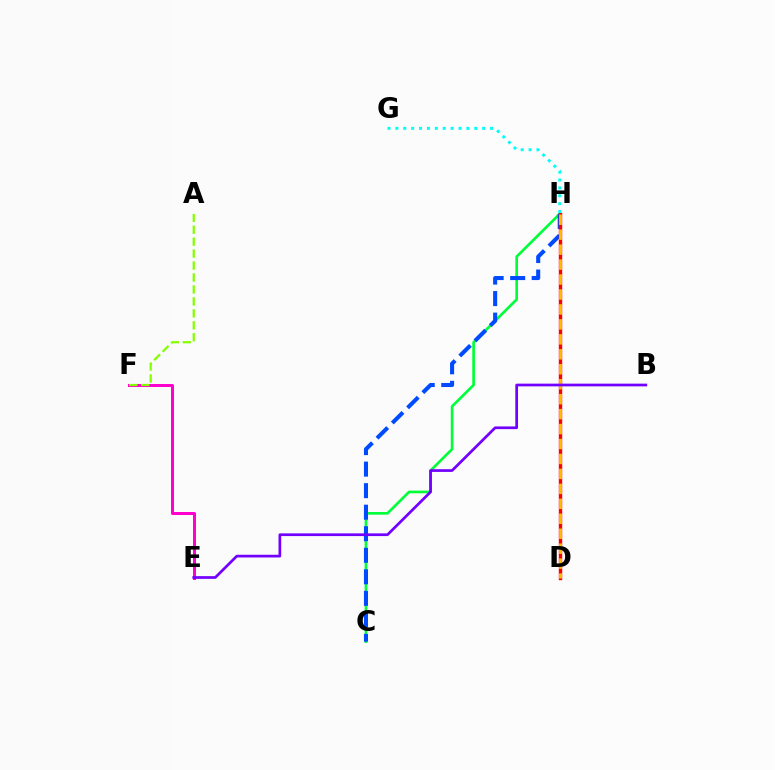{('C', 'H'): [{'color': '#00ff39', 'line_style': 'solid', 'thickness': 1.92}, {'color': '#004bff', 'line_style': 'dashed', 'thickness': 2.93}], ('E', 'F'): [{'color': '#ff00cf', 'line_style': 'solid', 'thickness': 2.17}], ('A', 'F'): [{'color': '#84ff00', 'line_style': 'dashed', 'thickness': 1.62}], ('D', 'H'): [{'color': '#ff0000', 'line_style': 'solid', 'thickness': 2.44}, {'color': '#ffbd00', 'line_style': 'dashed', 'thickness': 2.03}], ('G', 'H'): [{'color': '#00fff6', 'line_style': 'dotted', 'thickness': 2.14}], ('B', 'E'): [{'color': '#7200ff', 'line_style': 'solid', 'thickness': 1.95}]}